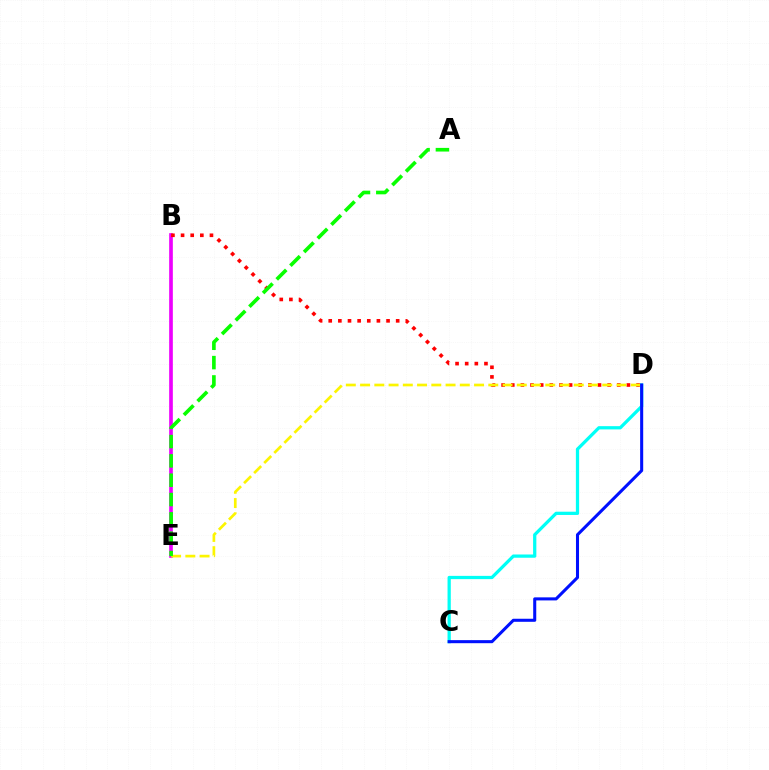{('B', 'E'): [{'color': '#ee00ff', 'line_style': 'solid', 'thickness': 2.64}], ('B', 'D'): [{'color': '#ff0000', 'line_style': 'dotted', 'thickness': 2.62}], ('D', 'E'): [{'color': '#fcf500', 'line_style': 'dashed', 'thickness': 1.94}], ('C', 'D'): [{'color': '#00fff6', 'line_style': 'solid', 'thickness': 2.34}, {'color': '#0010ff', 'line_style': 'solid', 'thickness': 2.2}], ('A', 'E'): [{'color': '#08ff00', 'line_style': 'dashed', 'thickness': 2.63}]}